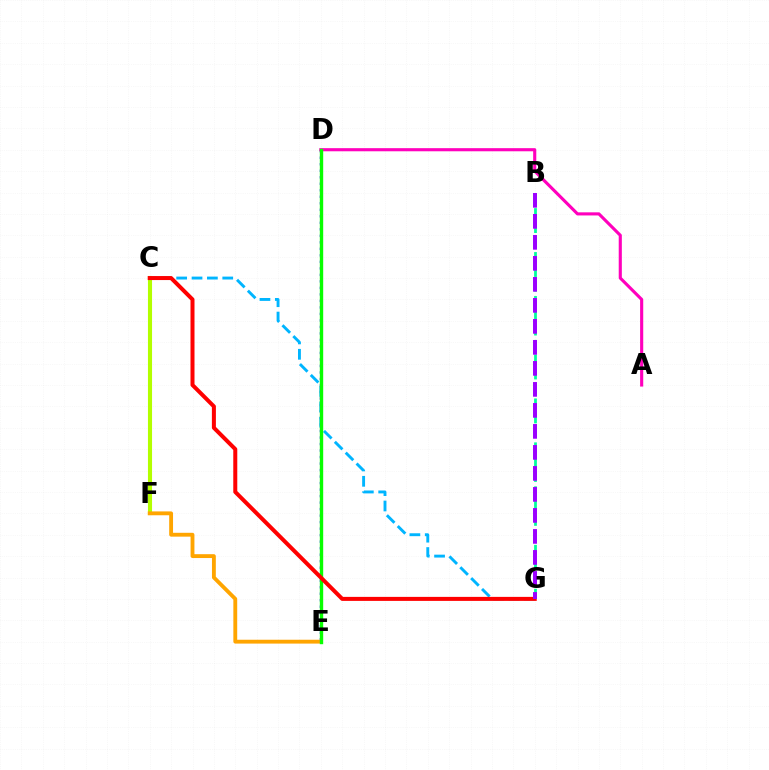{('D', 'E'): [{'color': '#0010ff', 'line_style': 'dotted', 'thickness': 1.77}, {'color': '#08ff00', 'line_style': 'solid', 'thickness': 2.43}], ('C', 'G'): [{'color': '#00b5ff', 'line_style': 'dashed', 'thickness': 2.09}, {'color': '#ff0000', 'line_style': 'solid', 'thickness': 2.89}], ('C', 'F'): [{'color': '#b3ff00', 'line_style': 'solid', 'thickness': 2.95}], ('E', 'F'): [{'color': '#ffa500', 'line_style': 'solid', 'thickness': 2.77}], ('A', 'D'): [{'color': '#ff00bd', 'line_style': 'solid', 'thickness': 2.24}], ('B', 'G'): [{'color': '#00ff9d', 'line_style': 'dashed', 'thickness': 1.99}, {'color': '#9b00ff', 'line_style': 'dashed', 'thickness': 2.85}]}